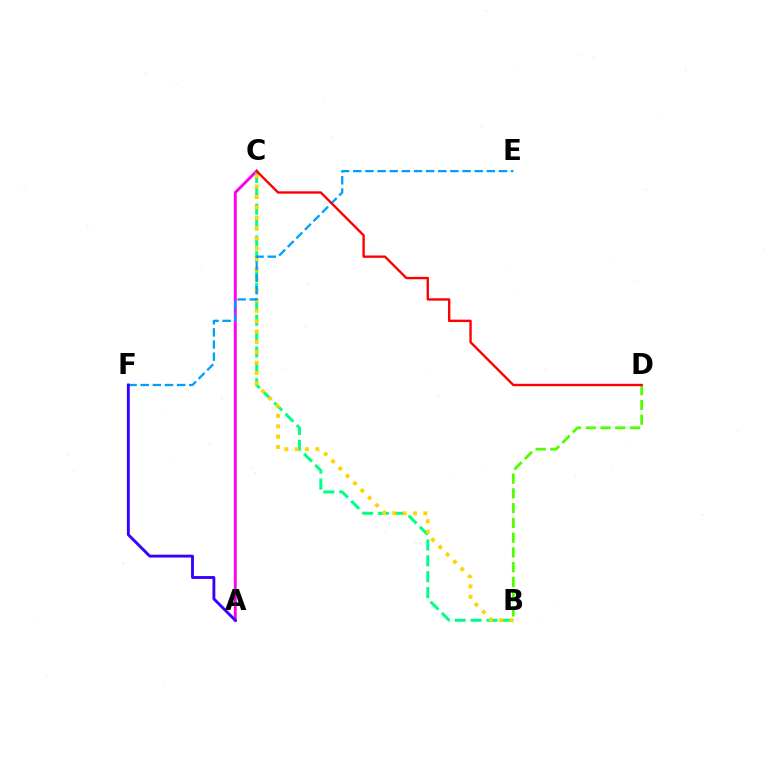{('A', 'C'): [{'color': '#ff00ed', 'line_style': 'solid', 'thickness': 2.1}], ('B', 'C'): [{'color': '#00ff86', 'line_style': 'dashed', 'thickness': 2.16}, {'color': '#ffd500', 'line_style': 'dotted', 'thickness': 2.81}], ('B', 'D'): [{'color': '#4fff00', 'line_style': 'dashed', 'thickness': 2.0}], ('E', 'F'): [{'color': '#009eff', 'line_style': 'dashed', 'thickness': 1.65}], ('A', 'F'): [{'color': '#3700ff', 'line_style': 'solid', 'thickness': 2.07}], ('C', 'D'): [{'color': '#ff0000', 'line_style': 'solid', 'thickness': 1.71}]}